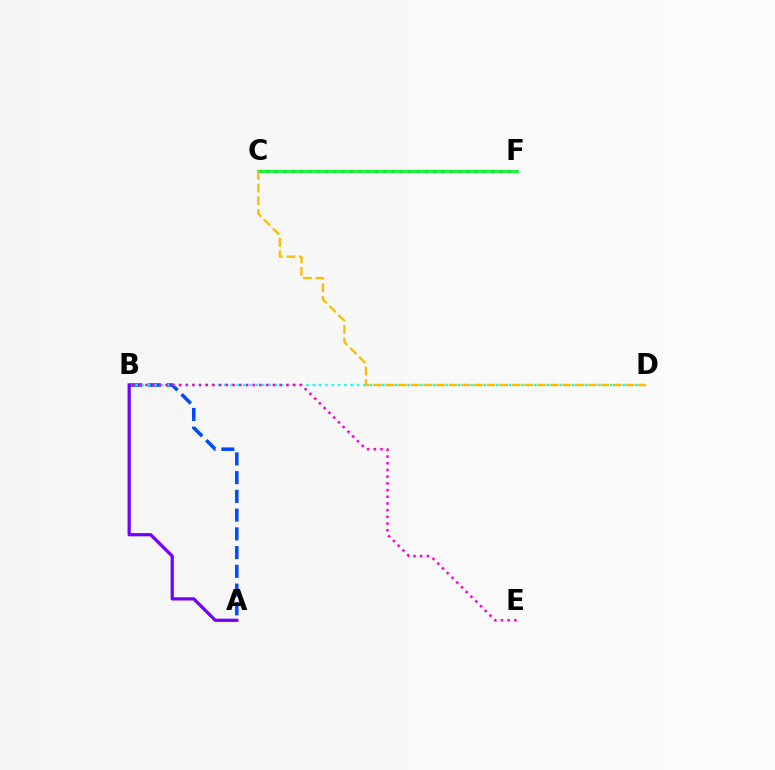{('A', 'B'): [{'color': '#004bff', 'line_style': 'dashed', 'thickness': 2.55}, {'color': '#7200ff', 'line_style': 'solid', 'thickness': 2.32}], ('C', 'F'): [{'color': '#84ff00', 'line_style': 'solid', 'thickness': 1.6}, {'color': '#ff0000', 'line_style': 'dotted', 'thickness': 2.26}, {'color': '#00ff39', 'line_style': 'solid', 'thickness': 1.96}], ('B', 'D'): [{'color': '#00fff6', 'line_style': 'dotted', 'thickness': 1.72}], ('B', 'E'): [{'color': '#ff00cf', 'line_style': 'dotted', 'thickness': 1.82}], ('C', 'D'): [{'color': '#ffbd00', 'line_style': 'dashed', 'thickness': 1.72}]}